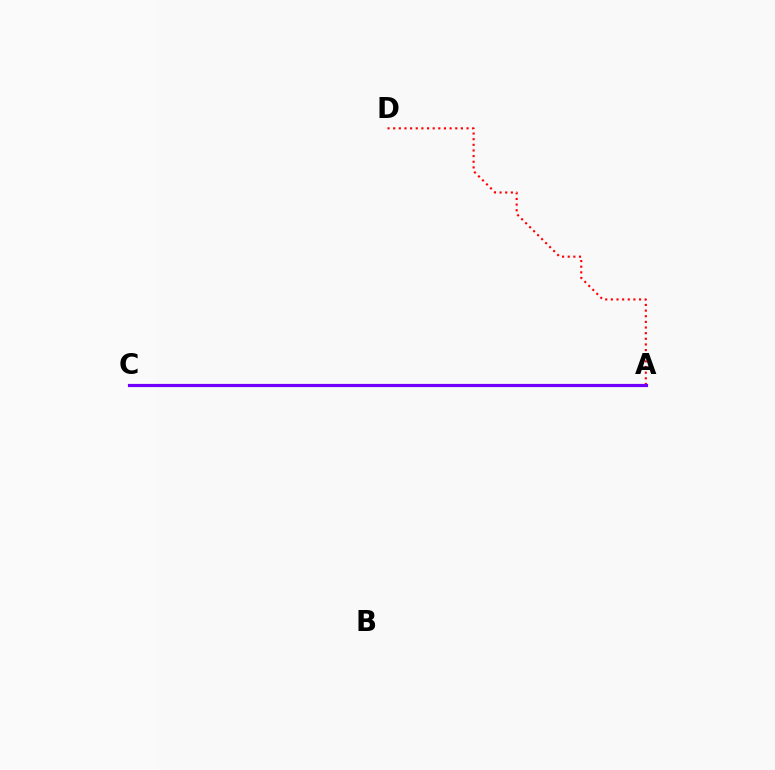{('A', 'D'): [{'color': '#ff0000', 'line_style': 'dotted', 'thickness': 1.53}], ('A', 'C'): [{'color': '#84ff00', 'line_style': 'solid', 'thickness': 1.85}, {'color': '#00fff6', 'line_style': 'dashed', 'thickness': 2.1}, {'color': '#7200ff', 'line_style': 'solid', 'thickness': 2.3}]}